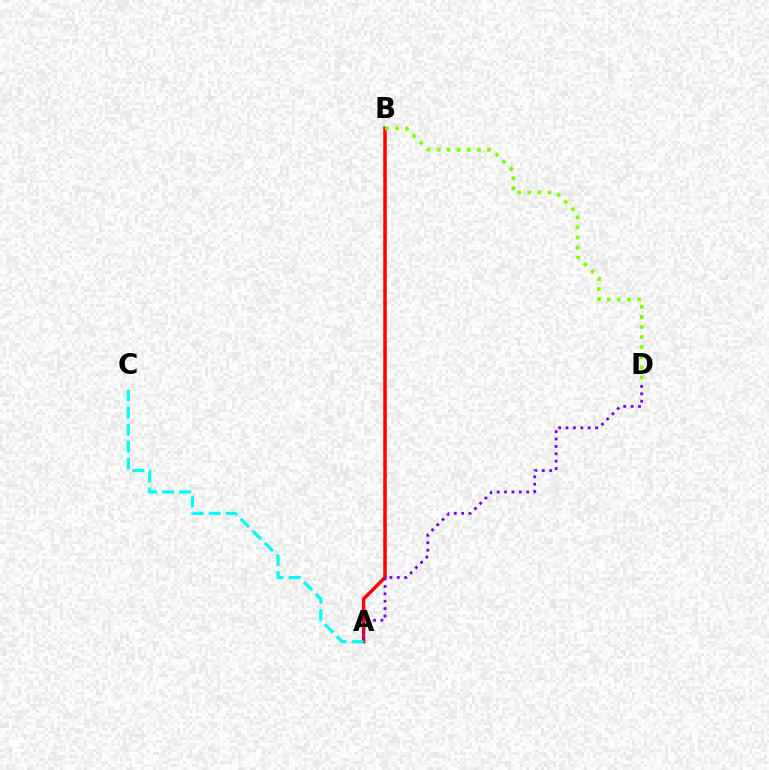{('A', 'B'): [{'color': '#ff0000', 'line_style': 'solid', 'thickness': 2.52}], ('A', 'C'): [{'color': '#00fff6', 'line_style': 'dashed', 'thickness': 2.31}], ('B', 'D'): [{'color': '#84ff00', 'line_style': 'dotted', 'thickness': 2.74}], ('A', 'D'): [{'color': '#7200ff', 'line_style': 'dotted', 'thickness': 2.01}]}